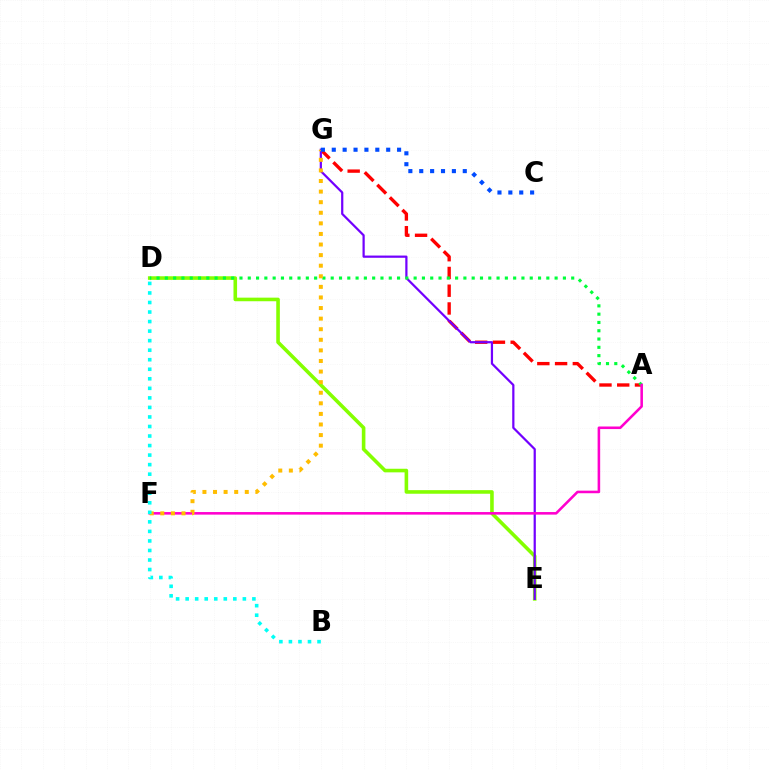{('A', 'G'): [{'color': '#ff0000', 'line_style': 'dashed', 'thickness': 2.41}], ('D', 'E'): [{'color': '#84ff00', 'line_style': 'solid', 'thickness': 2.59}], ('E', 'G'): [{'color': '#7200ff', 'line_style': 'solid', 'thickness': 1.6}], ('A', 'D'): [{'color': '#00ff39', 'line_style': 'dotted', 'thickness': 2.25}], ('A', 'F'): [{'color': '#ff00cf', 'line_style': 'solid', 'thickness': 1.85}], ('F', 'G'): [{'color': '#ffbd00', 'line_style': 'dotted', 'thickness': 2.88}], ('C', 'G'): [{'color': '#004bff', 'line_style': 'dotted', 'thickness': 2.96}], ('B', 'D'): [{'color': '#00fff6', 'line_style': 'dotted', 'thickness': 2.59}]}